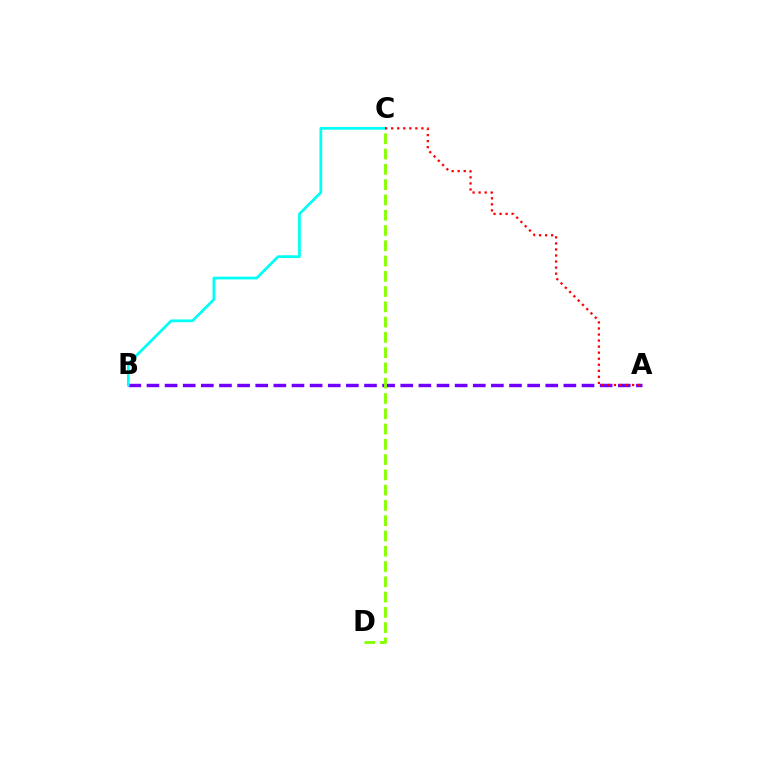{('A', 'B'): [{'color': '#7200ff', 'line_style': 'dashed', 'thickness': 2.46}], ('C', 'D'): [{'color': '#84ff00', 'line_style': 'dashed', 'thickness': 2.08}], ('B', 'C'): [{'color': '#00fff6', 'line_style': 'solid', 'thickness': 1.97}], ('A', 'C'): [{'color': '#ff0000', 'line_style': 'dotted', 'thickness': 1.64}]}